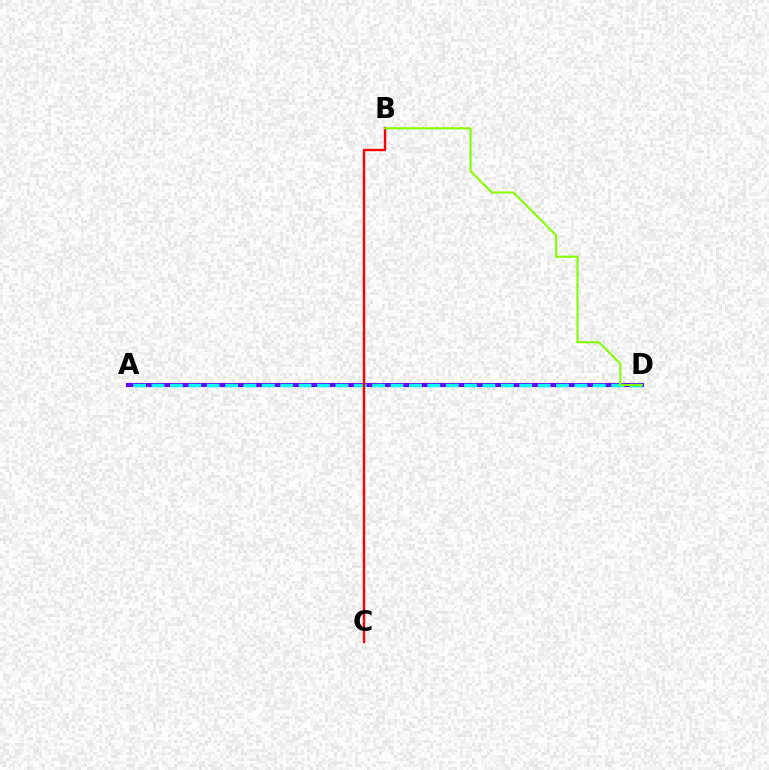{('A', 'D'): [{'color': '#7200ff', 'line_style': 'solid', 'thickness': 2.94}, {'color': '#00fff6', 'line_style': 'dashed', 'thickness': 2.5}], ('B', 'C'): [{'color': '#ff0000', 'line_style': 'solid', 'thickness': 1.71}], ('B', 'D'): [{'color': '#84ff00', 'line_style': 'solid', 'thickness': 1.5}]}